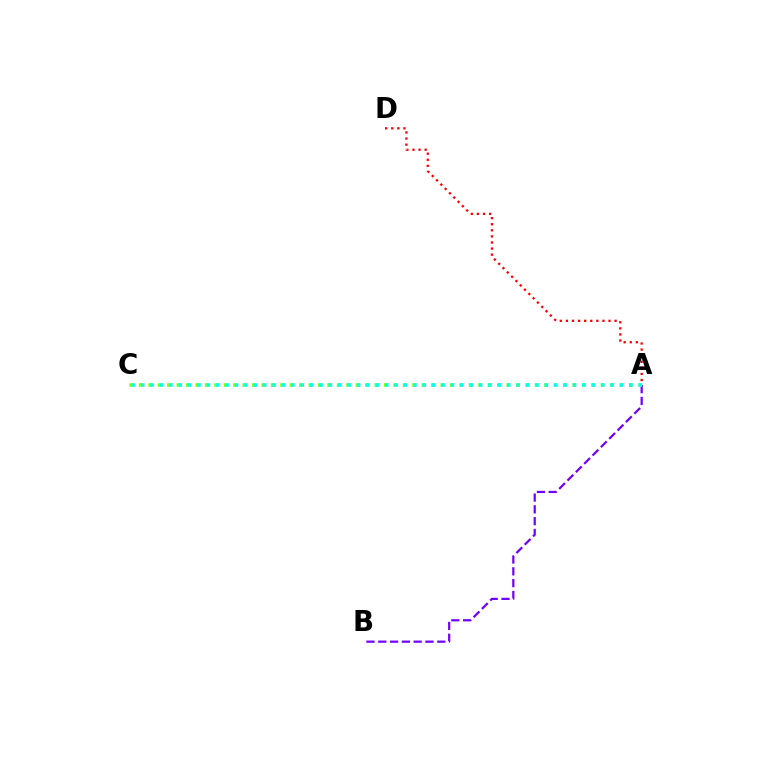{('A', 'B'): [{'color': '#7200ff', 'line_style': 'dashed', 'thickness': 1.6}], ('A', 'C'): [{'color': '#84ff00', 'line_style': 'dotted', 'thickness': 2.56}, {'color': '#00fff6', 'line_style': 'dotted', 'thickness': 2.55}], ('A', 'D'): [{'color': '#ff0000', 'line_style': 'dotted', 'thickness': 1.65}]}